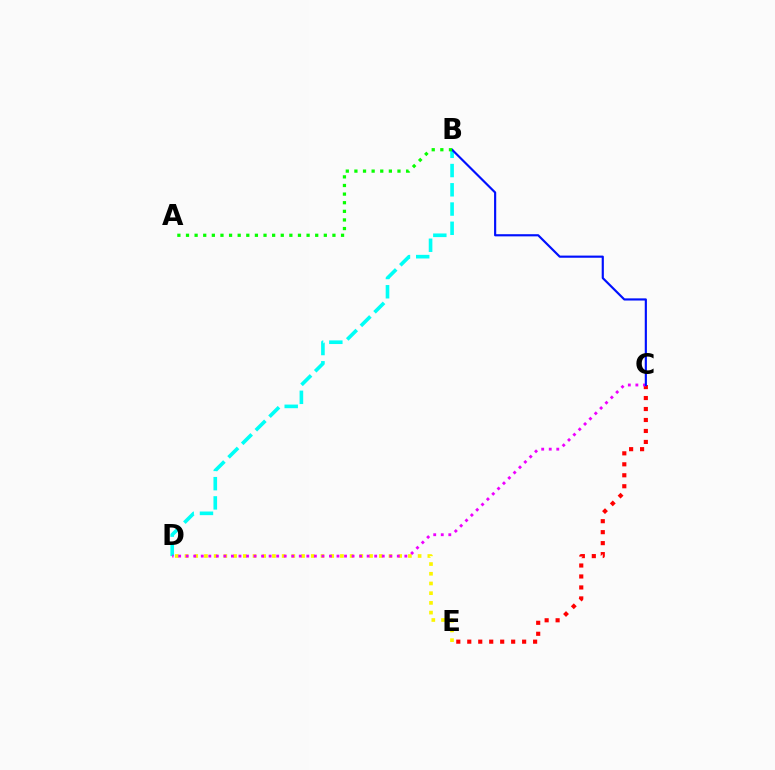{('C', 'E'): [{'color': '#ff0000', 'line_style': 'dotted', 'thickness': 2.98}], ('D', 'E'): [{'color': '#fcf500', 'line_style': 'dotted', 'thickness': 2.64}], ('B', 'D'): [{'color': '#00fff6', 'line_style': 'dashed', 'thickness': 2.61}], ('C', 'D'): [{'color': '#ee00ff', 'line_style': 'dotted', 'thickness': 2.05}], ('B', 'C'): [{'color': '#0010ff', 'line_style': 'solid', 'thickness': 1.56}], ('A', 'B'): [{'color': '#08ff00', 'line_style': 'dotted', 'thickness': 2.34}]}